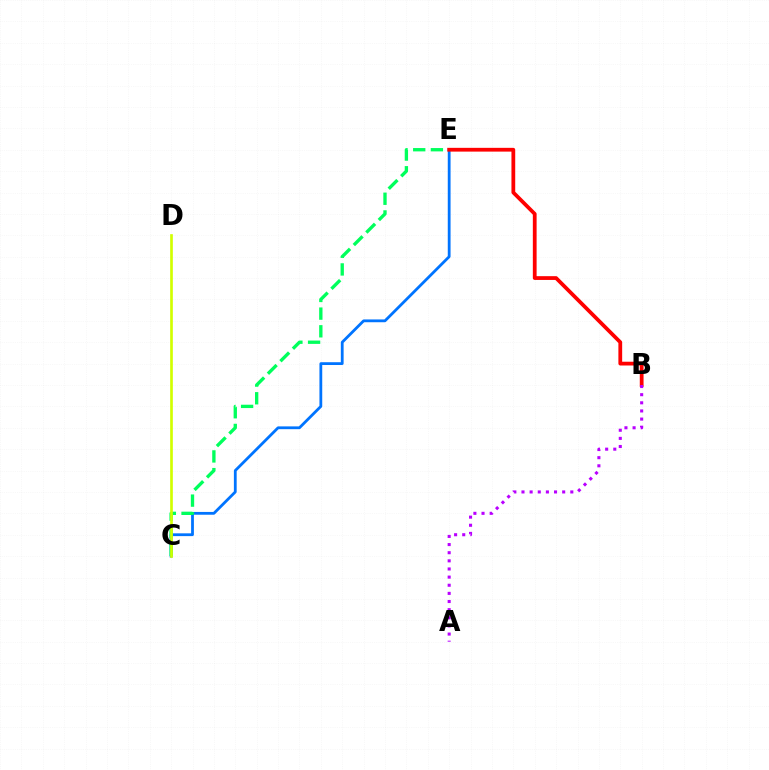{('C', 'E'): [{'color': '#0074ff', 'line_style': 'solid', 'thickness': 2.01}, {'color': '#00ff5c', 'line_style': 'dashed', 'thickness': 2.4}], ('C', 'D'): [{'color': '#d1ff00', 'line_style': 'solid', 'thickness': 1.93}], ('B', 'E'): [{'color': '#ff0000', 'line_style': 'solid', 'thickness': 2.72}], ('A', 'B'): [{'color': '#b900ff', 'line_style': 'dotted', 'thickness': 2.21}]}